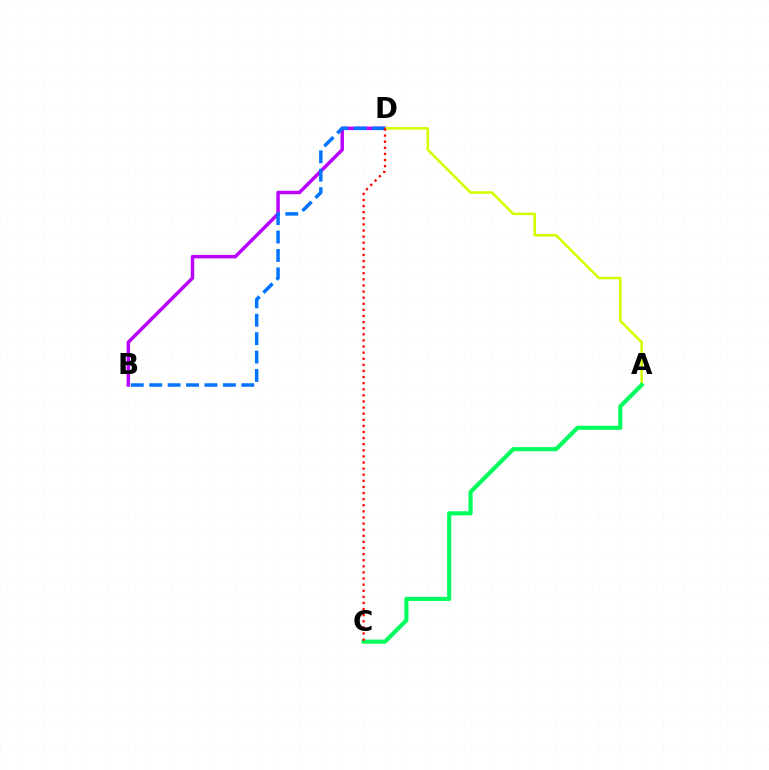{('B', 'D'): [{'color': '#b900ff', 'line_style': 'solid', 'thickness': 2.49}, {'color': '#0074ff', 'line_style': 'dashed', 'thickness': 2.5}], ('A', 'D'): [{'color': '#d1ff00', 'line_style': 'solid', 'thickness': 1.84}], ('A', 'C'): [{'color': '#00ff5c', 'line_style': 'solid', 'thickness': 2.96}], ('C', 'D'): [{'color': '#ff0000', 'line_style': 'dotted', 'thickness': 1.66}]}